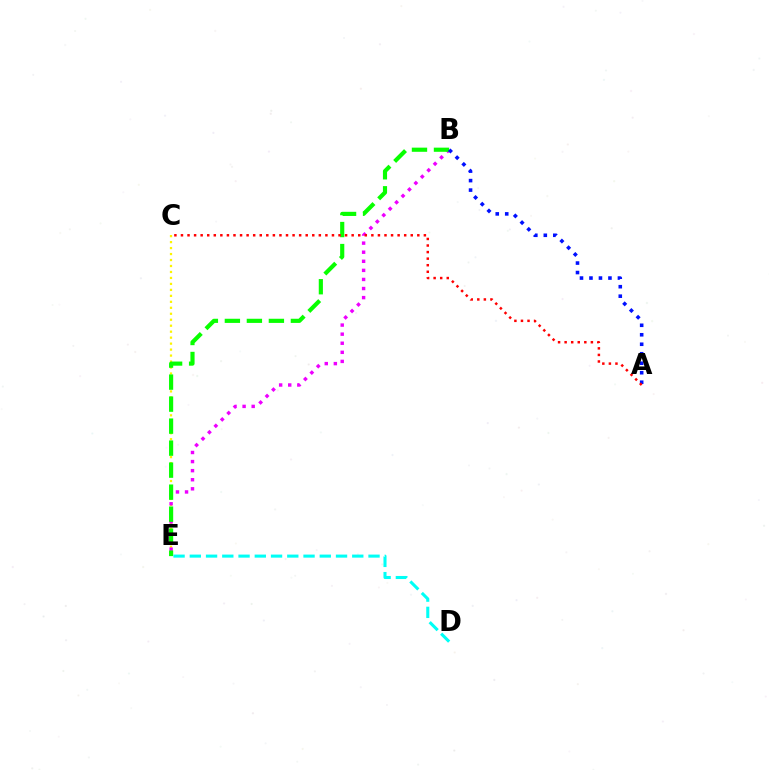{('C', 'E'): [{'color': '#fcf500', 'line_style': 'dotted', 'thickness': 1.62}], ('B', 'E'): [{'color': '#ee00ff', 'line_style': 'dotted', 'thickness': 2.47}, {'color': '#08ff00', 'line_style': 'dashed', 'thickness': 2.99}], ('D', 'E'): [{'color': '#00fff6', 'line_style': 'dashed', 'thickness': 2.21}], ('A', 'B'): [{'color': '#0010ff', 'line_style': 'dotted', 'thickness': 2.58}], ('A', 'C'): [{'color': '#ff0000', 'line_style': 'dotted', 'thickness': 1.78}]}